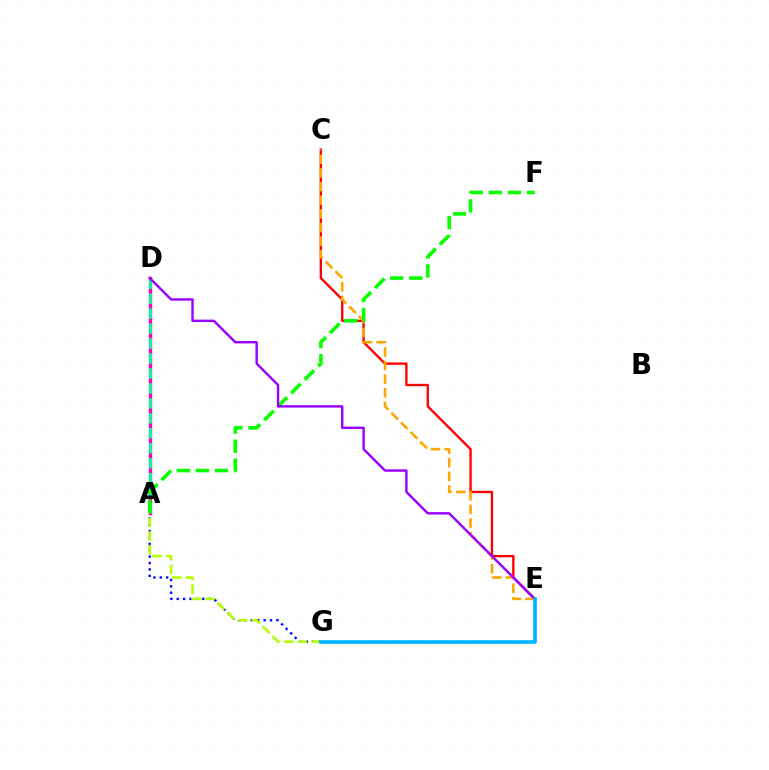{('C', 'E'): [{'color': '#ff0000', 'line_style': 'solid', 'thickness': 1.69}, {'color': '#ffa500', 'line_style': 'dashed', 'thickness': 1.85}], ('A', 'D'): [{'color': '#ff00bd', 'line_style': 'solid', 'thickness': 2.42}, {'color': '#00ff9d', 'line_style': 'dashed', 'thickness': 2.03}], ('A', 'G'): [{'color': '#0010ff', 'line_style': 'dotted', 'thickness': 1.73}, {'color': '#b3ff00', 'line_style': 'dashed', 'thickness': 1.86}], ('A', 'F'): [{'color': '#08ff00', 'line_style': 'dashed', 'thickness': 2.59}], ('D', 'E'): [{'color': '#9b00ff', 'line_style': 'solid', 'thickness': 1.73}], ('E', 'G'): [{'color': '#00b5ff', 'line_style': 'solid', 'thickness': 2.62}]}